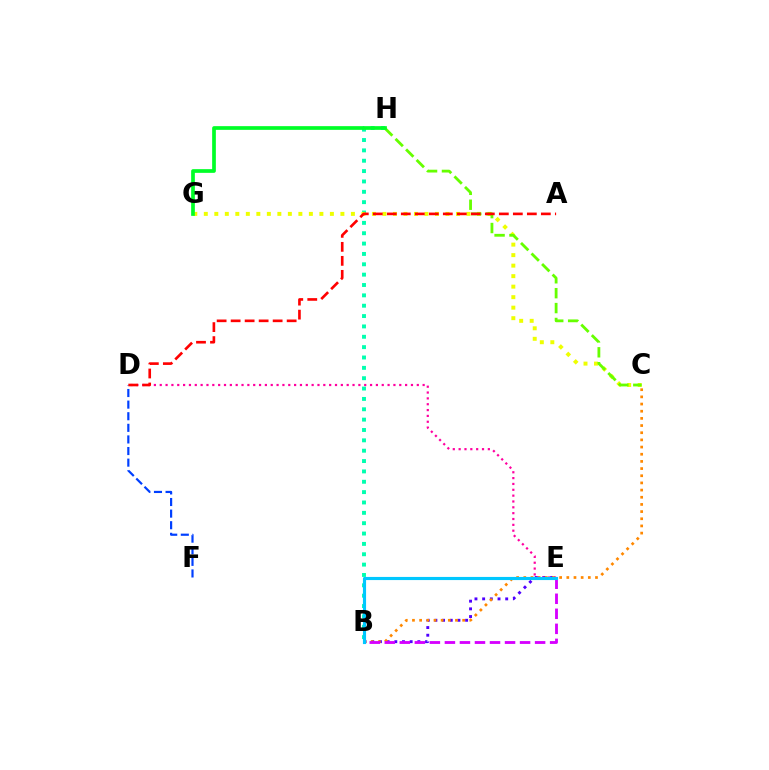{('B', 'H'): [{'color': '#00ffaf', 'line_style': 'dotted', 'thickness': 2.81}], ('D', 'F'): [{'color': '#003fff', 'line_style': 'dashed', 'thickness': 1.58}], ('C', 'G'): [{'color': '#eeff00', 'line_style': 'dotted', 'thickness': 2.85}], ('C', 'H'): [{'color': '#66ff00', 'line_style': 'dashed', 'thickness': 2.02}], ('B', 'E'): [{'color': '#4f00ff', 'line_style': 'dotted', 'thickness': 2.09}, {'color': '#d600ff', 'line_style': 'dashed', 'thickness': 2.04}, {'color': '#00c7ff', 'line_style': 'solid', 'thickness': 2.26}], ('B', 'C'): [{'color': '#ff8800', 'line_style': 'dotted', 'thickness': 1.95}], ('G', 'H'): [{'color': '#00ff27', 'line_style': 'solid', 'thickness': 2.67}], ('D', 'E'): [{'color': '#ff00a0', 'line_style': 'dotted', 'thickness': 1.59}], ('A', 'D'): [{'color': '#ff0000', 'line_style': 'dashed', 'thickness': 1.9}]}